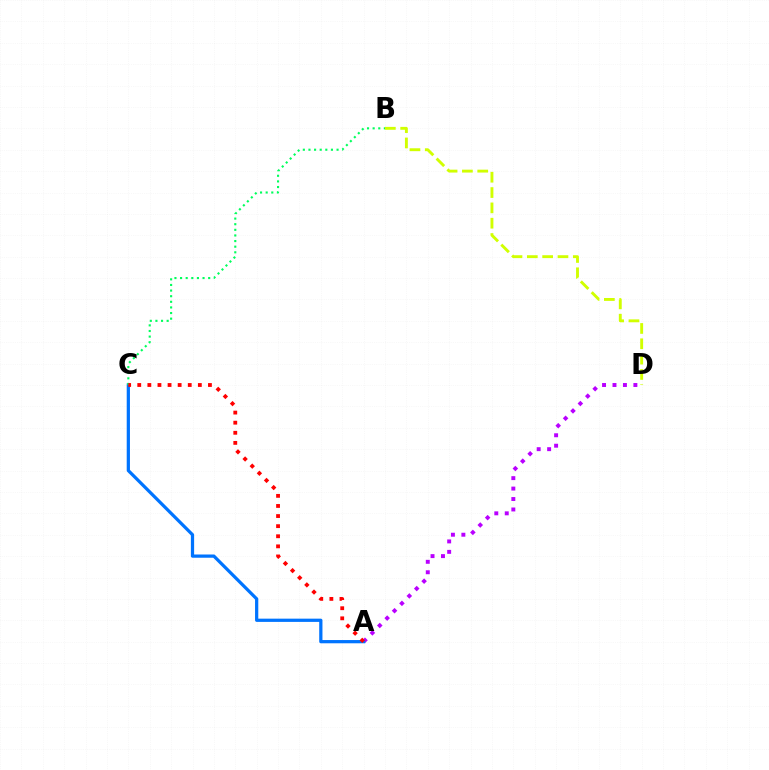{('A', 'D'): [{'color': '#b900ff', 'line_style': 'dotted', 'thickness': 2.84}], ('A', 'C'): [{'color': '#0074ff', 'line_style': 'solid', 'thickness': 2.33}, {'color': '#ff0000', 'line_style': 'dotted', 'thickness': 2.74}], ('B', 'C'): [{'color': '#00ff5c', 'line_style': 'dotted', 'thickness': 1.53}], ('B', 'D'): [{'color': '#d1ff00', 'line_style': 'dashed', 'thickness': 2.08}]}